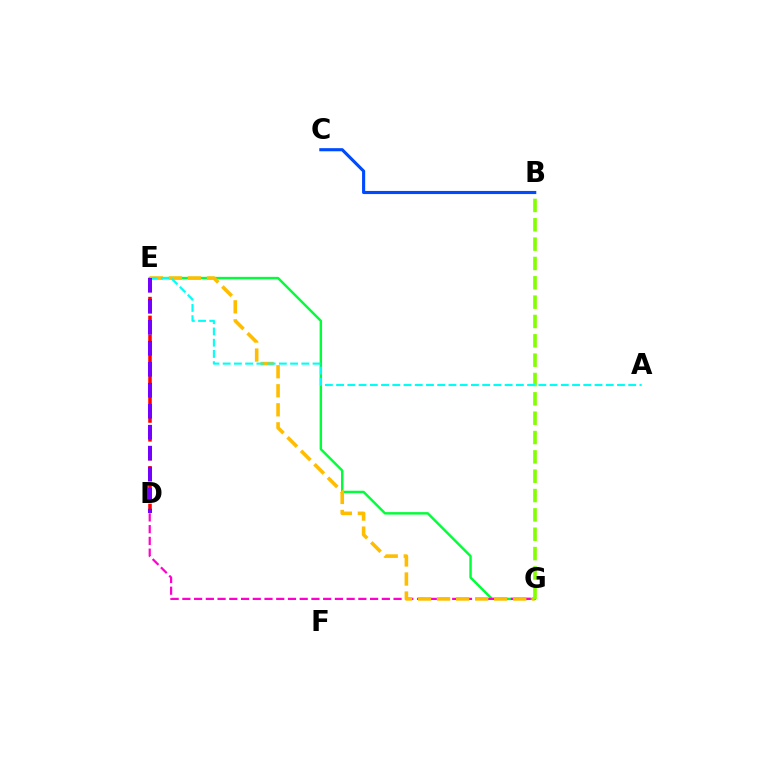{('E', 'G'): [{'color': '#00ff39', 'line_style': 'solid', 'thickness': 1.76}, {'color': '#ffbd00', 'line_style': 'dashed', 'thickness': 2.59}], ('D', 'E'): [{'color': '#ff0000', 'line_style': 'dashed', 'thickness': 2.56}, {'color': '#7200ff', 'line_style': 'dashed', 'thickness': 2.85}], ('B', 'C'): [{'color': '#004bff', 'line_style': 'solid', 'thickness': 2.24}], ('D', 'G'): [{'color': '#ff00cf', 'line_style': 'dashed', 'thickness': 1.59}], ('B', 'G'): [{'color': '#84ff00', 'line_style': 'dashed', 'thickness': 2.63}], ('A', 'E'): [{'color': '#00fff6', 'line_style': 'dashed', 'thickness': 1.53}]}